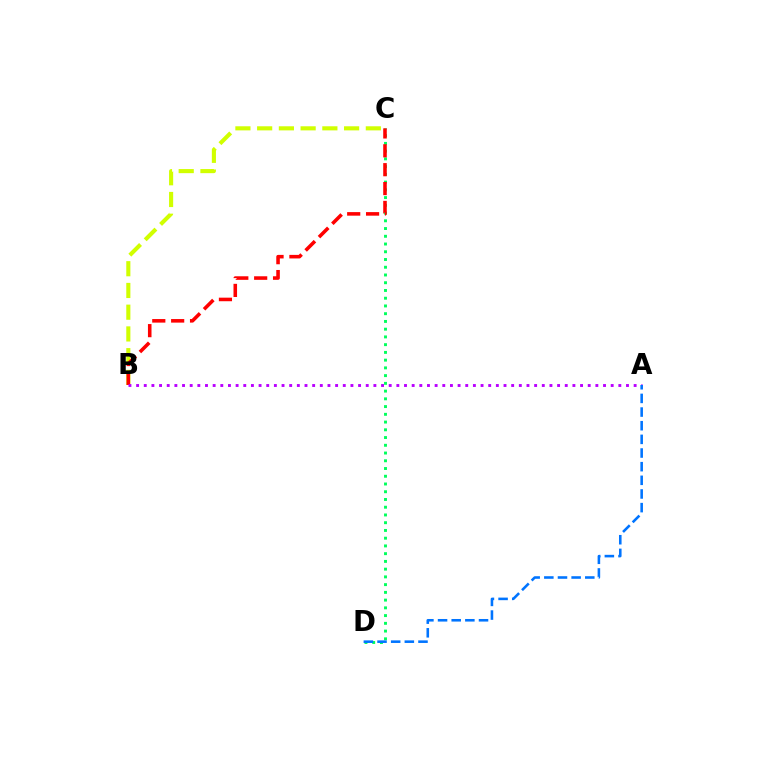{('B', 'C'): [{'color': '#d1ff00', 'line_style': 'dashed', 'thickness': 2.95}, {'color': '#ff0000', 'line_style': 'dashed', 'thickness': 2.56}], ('C', 'D'): [{'color': '#00ff5c', 'line_style': 'dotted', 'thickness': 2.1}], ('A', 'B'): [{'color': '#b900ff', 'line_style': 'dotted', 'thickness': 2.08}], ('A', 'D'): [{'color': '#0074ff', 'line_style': 'dashed', 'thickness': 1.85}]}